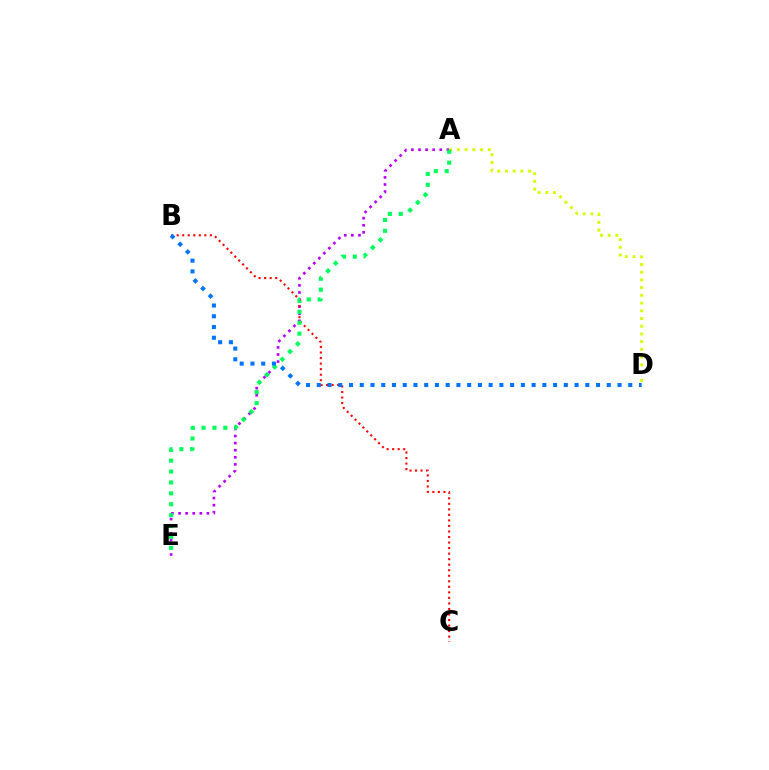{('A', 'E'): [{'color': '#b900ff', 'line_style': 'dotted', 'thickness': 1.93}, {'color': '#00ff5c', 'line_style': 'dotted', 'thickness': 2.96}], ('B', 'C'): [{'color': '#ff0000', 'line_style': 'dotted', 'thickness': 1.5}], ('A', 'D'): [{'color': '#d1ff00', 'line_style': 'dotted', 'thickness': 2.1}], ('B', 'D'): [{'color': '#0074ff', 'line_style': 'dotted', 'thickness': 2.92}]}